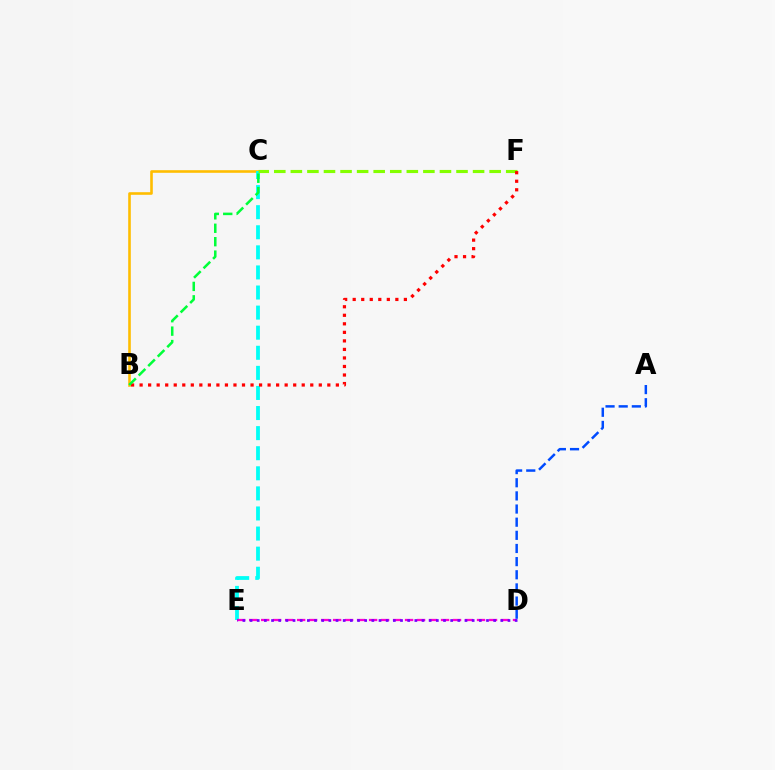{('B', 'C'): [{'color': '#ffbd00', 'line_style': 'solid', 'thickness': 1.88}, {'color': '#00ff39', 'line_style': 'dashed', 'thickness': 1.82}], ('C', 'E'): [{'color': '#00fff6', 'line_style': 'dashed', 'thickness': 2.73}], ('D', 'E'): [{'color': '#ff00cf', 'line_style': 'dashed', 'thickness': 1.63}, {'color': '#7200ff', 'line_style': 'dotted', 'thickness': 1.95}], ('C', 'F'): [{'color': '#84ff00', 'line_style': 'dashed', 'thickness': 2.25}], ('B', 'F'): [{'color': '#ff0000', 'line_style': 'dotted', 'thickness': 2.32}], ('A', 'D'): [{'color': '#004bff', 'line_style': 'dashed', 'thickness': 1.79}]}